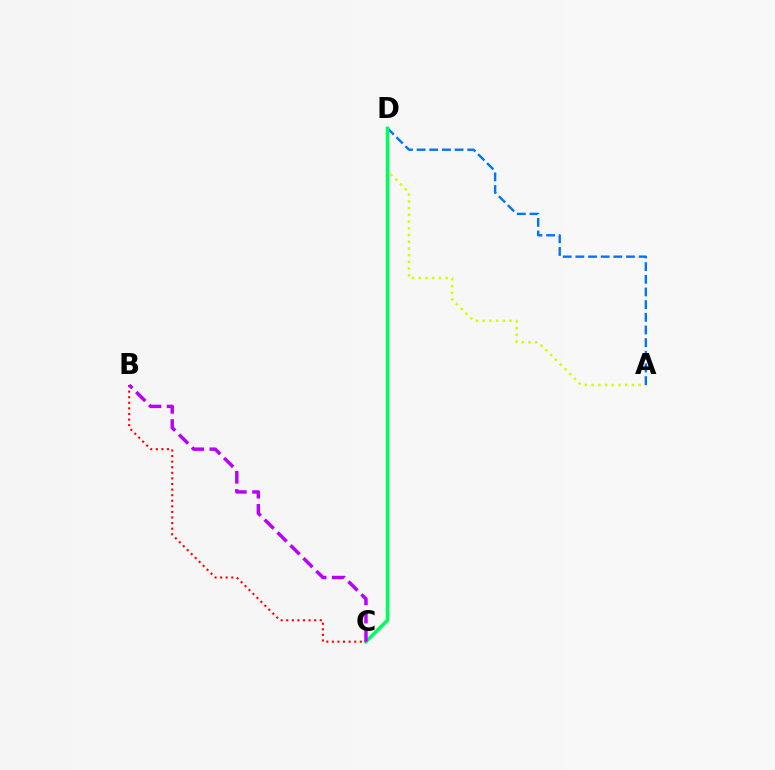{('A', 'D'): [{'color': '#d1ff00', 'line_style': 'dotted', 'thickness': 1.83}, {'color': '#0074ff', 'line_style': 'dashed', 'thickness': 1.72}], ('C', 'D'): [{'color': '#00ff5c', 'line_style': 'solid', 'thickness': 2.56}], ('B', 'C'): [{'color': '#ff0000', 'line_style': 'dotted', 'thickness': 1.52}, {'color': '#b900ff', 'line_style': 'dashed', 'thickness': 2.48}]}